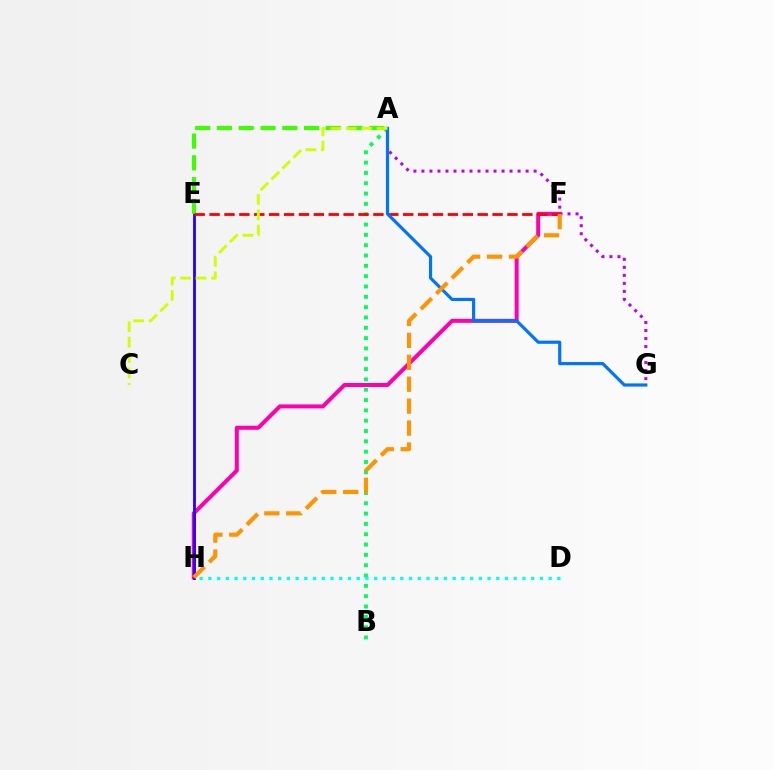{('A', 'B'): [{'color': '#00ff5c', 'line_style': 'dotted', 'thickness': 2.8}], ('F', 'H'): [{'color': '#ff00ac', 'line_style': 'solid', 'thickness': 2.87}, {'color': '#ff9400', 'line_style': 'dashed', 'thickness': 2.98}], ('E', 'H'): [{'color': '#2500ff', 'line_style': 'solid', 'thickness': 2.03}], ('A', 'E'): [{'color': '#3dff00', 'line_style': 'dashed', 'thickness': 2.96}], ('A', 'G'): [{'color': '#b900ff', 'line_style': 'dotted', 'thickness': 2.18}, {'color': '#0074ff', 'line_style': 'solid', 'thickness': 2.28}], ('D', 'H'): [{'color': '#00fff6', 'line_style': 'dotted', 'thickness': 2.37}], ('E', 'F'): [{'color': '#ff0000', 'line_style': 'dashed', 'thickness': 2.02}], ('A', 'C'): [{'color': '#d1ff00', 'line_style': 'dashed', 'thickness': 2.1}]}